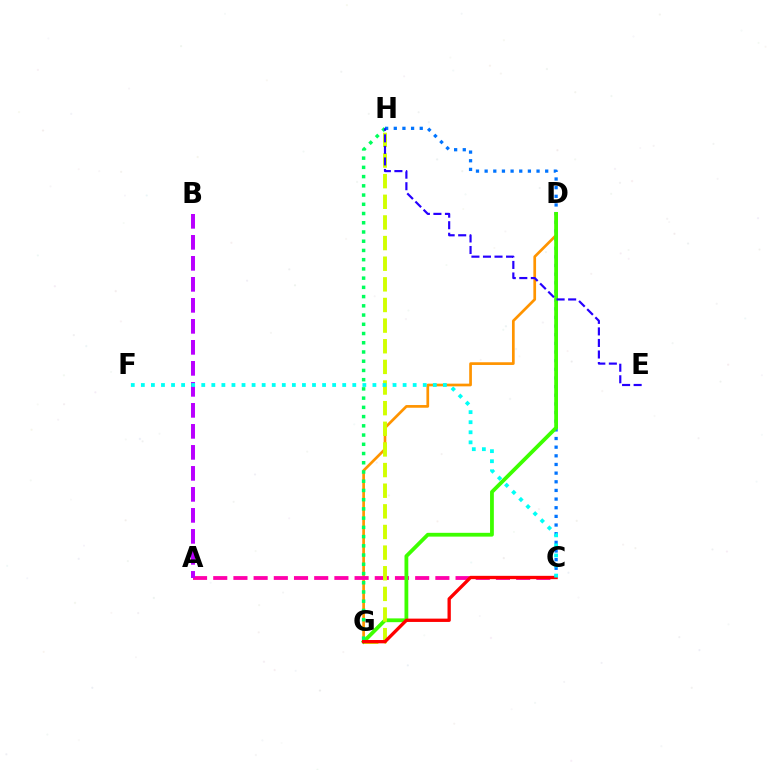{('D', 'G'): [{'color': '#ff9400', 'line_style': 'solid', 'thickness': 1.95}, {'color': '#3dff00', 'line_style': 'solid', 'thickness': 2.73}], ('C', 'H'): [{'color': '#0074ff', 'line_style': 'dotted', 'thickness': 2.35}], ('A', 'C'): [{'color': '#ff00ac', 'line_style': 'dashed', 'thickness': 2.74}], ('G', 'H'): [{'color': '#00ff5c', 'line_style': 'dotted', 'thickness': 2.51}, {'color': '#d1ff00', 'line_style': 'dashed', 'thickness': 2.8}], ('E', 'H'): [{'color': '#2500ff', 'line_style': 'dashed', 'thickness': 1.57}], ('C', 'G'): [{'color': '#ff0000', 'line_style': 'solid', 'thickness': 2.39}], ('A', 'B'): [{'color': '#b900ff', 'line_style': 'dashed', 'thickness': 2.85}], ('C', 'F'): [{'color': '#00fff6', 'line_style': 'dotted', 'thickness': 2.74}]}